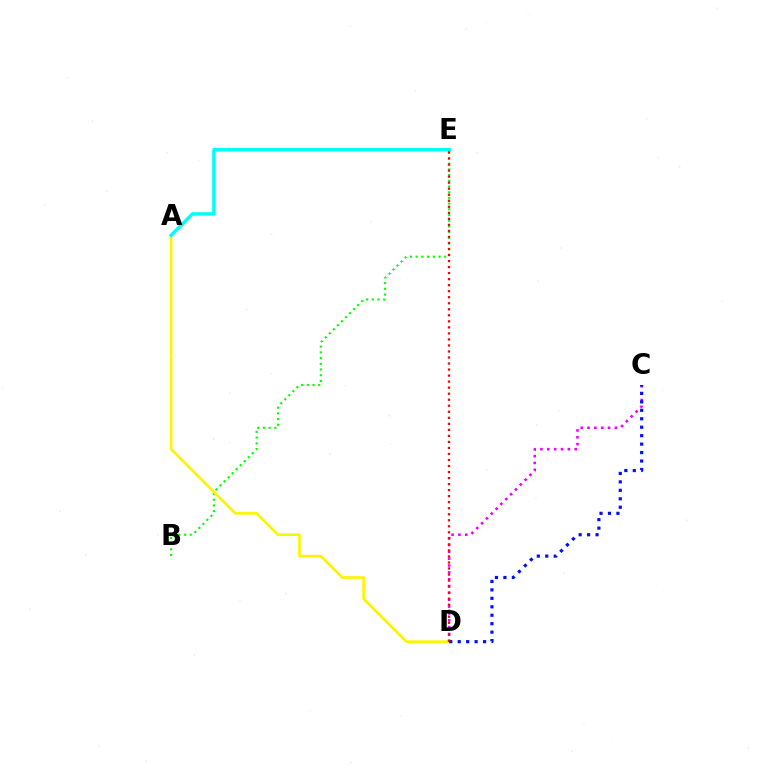{('B', 'E'): [{'color': '#08ff00', 'line_style': 'dotted', 'thickness': 1.55}], ('A', 'D'): [{'color': '#fcf500', 'line_style': 'solid', 'thickness': 1.91}], ('A', 'E'): [{'color': '#00fff6', 'line_style': 'solid', 'thickness': 2.47}], ('C', 'D'): [{'color': '#ee00ff', 'line_style': 'dotted', 'thickness': 1.86}, {'color': '#0010ff', 'line_style': 'dotted', 'thickness': 2.3}], ('D', 'E'): [{'color': '#ff0000', 'line_style': 'dotted', 'thickness': 1.64}]}